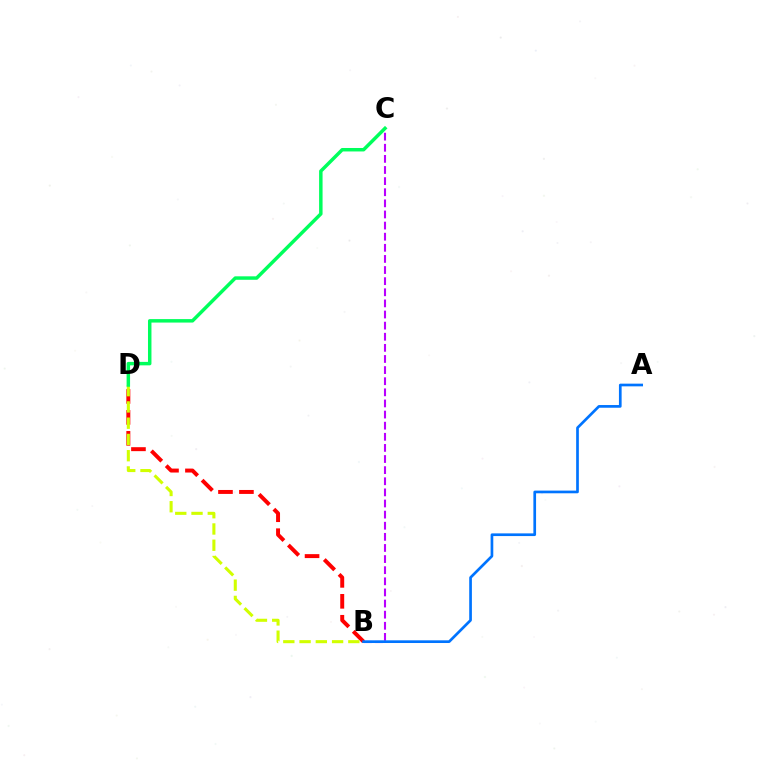{('B', 'D'): [{'color': '#ff0000', 'line_style': 'dashed', 'thickness': 2.85}, {'color': '#d1ff00', 'line_style': 'dashed', 'thickness': 2.21}], ('B', 'C'): [{'color': '#b900ff', 'line_style': 'dashed', 'thickness': 1.51}], ('C', 'D'): [{'color': '#00ff5c', 'line_style': 'solid', 'thickness': 2.5}], ('A', 'B'): [{'color': '#0074ff', 'line_style': 'solid', 'thickness': 1.94}]}